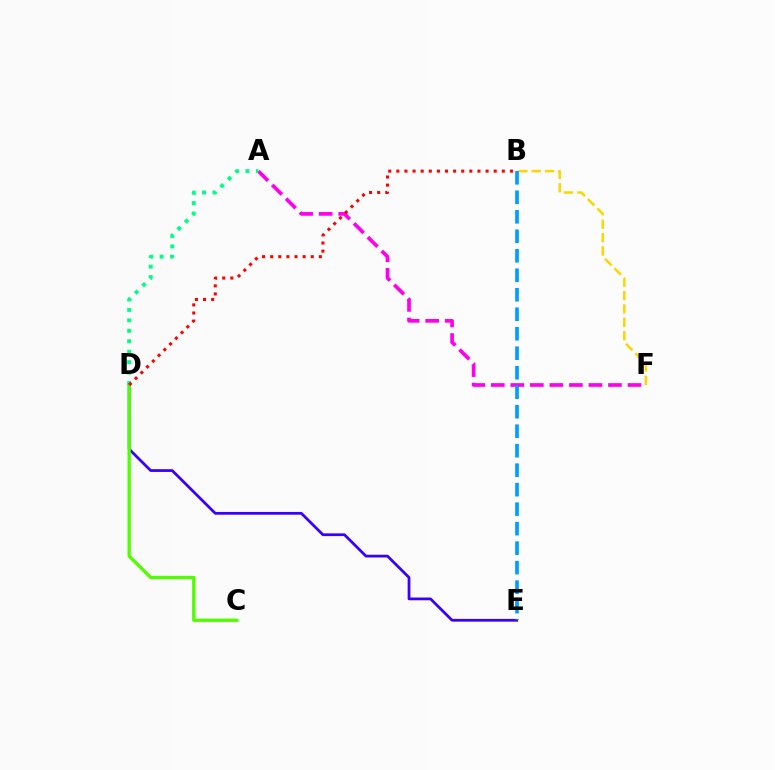{('D', 'E'): [{'color': '#3700ff', 'line_style': 'solid', 'thickness': 1.99}], ('C', 'D'): [{'color': '#4fff00', 'line_style': 'solid', 'thickness': 2.38}], ('B', 'F'): [{'color': '#ffd500', 'line_style': 'dashed', 'thickness': 1.82}], ('A', 'F'): [{'color': '#ff00ed', 'line_style': 'dashed', 'thickness': 2.65}], ('B', 'E'): [{'color': '#009eff', 'line_style': 'dashed', 'thickness': 2.65}], ('A', 'D'): [{'color': '#00ff86', 'line_style': 'dotted', 'thickness': 2.84}], ('B', 'D'): [{'color': '#ff0000', 'line_style': 'dotted', 'thickness': 2.2}]}